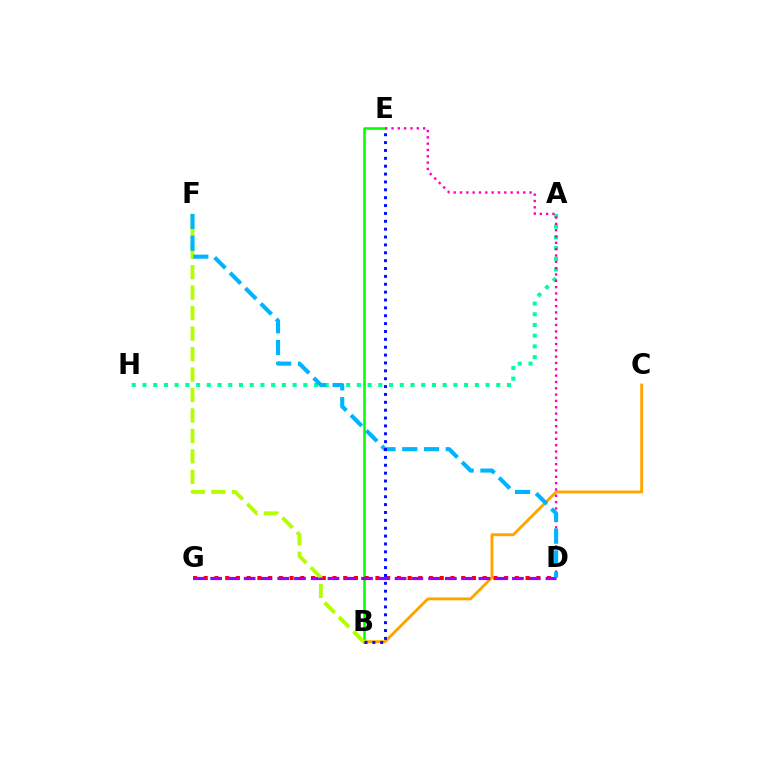{('B', 'E'): [{'color': '#08ff00', 'line_style': 'solid', 'thickness': 1.87}, {'color': '#0010ff', 'line_style': 'dotted', 'thickness': 2.14}], ('D', 'G'): [{'color': '#ff0000', 'line_style': 'dotted', 'thickness': 2.91}, {'color': '#9b00ff', 'line_style': 'dashed', 'thickness': 2.28}], ('A', 'H'): [{'color': '#00ff9d', 'line_style': 'dotted', 'thickness': 2.91}], ('B', 'C'): [{'color': '#ffa500', 'line_style': 'solid', 'thickness': 2.07}], ('D', 'E'): [{'color': '#ff00bd', 'line_style': 'dotted', 'thickness': 1.72}], ('B', 'F'): [{'color': '#b3ff00', 'line_style': 'dashed', 'thickness': 2.78}], ('D', 'F'): [{'color': '#00b5ff', 'line_style': 'dashed', 'thickness': 2.95}]}